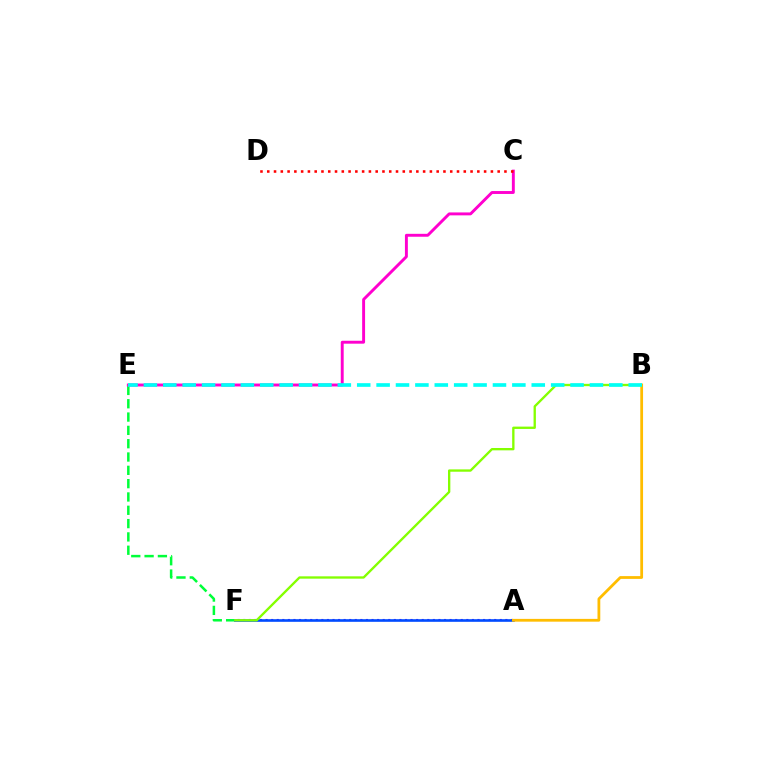{('A', 'F'): [{'color': '#7200ff', 'line_style': 'dotted', 'thickness': 1.52}, {'color': '#004bff', 'line_style': 'solid', 'thickness': 1.89}], ('E', 'F'): [{'color': '#00ff39', 'line_style': 'dashed', 'thickness': 1.81}], ('B', 'F'): [{'color': '#84ff00', 'line_style': 'solid', 'thickness': 1.68}], ('A', 'B'): [{'color': '#ffbd00', 'line_style': 'solid', 'thickness': 2.0}], ('C', 'E'): [{'color': '#ff00cf', 'line_style': 'solid', 'thickness': 2.1}], ('B', 'E'): [{'color': '#00fff6', 'line_style': 'dashed', 'thickness': 2.63}], ('C', 'D'): [{'color': '#ff0000', 'line_style': 'dotted', 'thickness': 1.84}]}